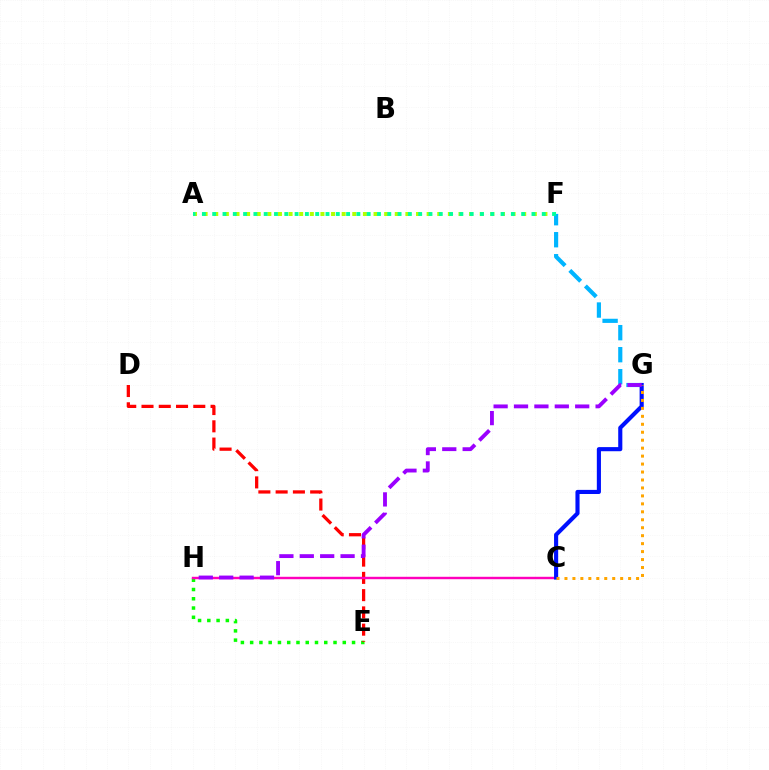{('E', 'H'): [{'color': '#08ff00', 'line_style': 'dotted', 'thickness': 2.52}], ('D', 'E'): [{'color': '#ff0000', 'line_style': 'dashed', 'thickness': 2.35}], ('A', 'F'): [{'color': '#b3ff00', 'line_style': 'dotted', 'thickness': 2.89}, {'color': '#00ff9d', 'line_style': 'dotted', 'thickness': 2.8}], ('C', 'H'): [{'color': '#ff00bd', 'line_style': 'solid', 'thickness': 1.75}], ('F', 'G'): [{'color': '#00b5ff', 'line_style': 'dashed', 'thickness': 2.99}], ('C', 'G'): [{'color': '#0010ff', 'line_style': 'solid', 'thickness': 2.97}, {'color': '#ffa500', 'line_style': 'dotted', 'thickness': 2.16}], ('G', 'H'): [{'color': '#9b00ff', 'line_style': 'dashed', 'thickness': 2.77}]}